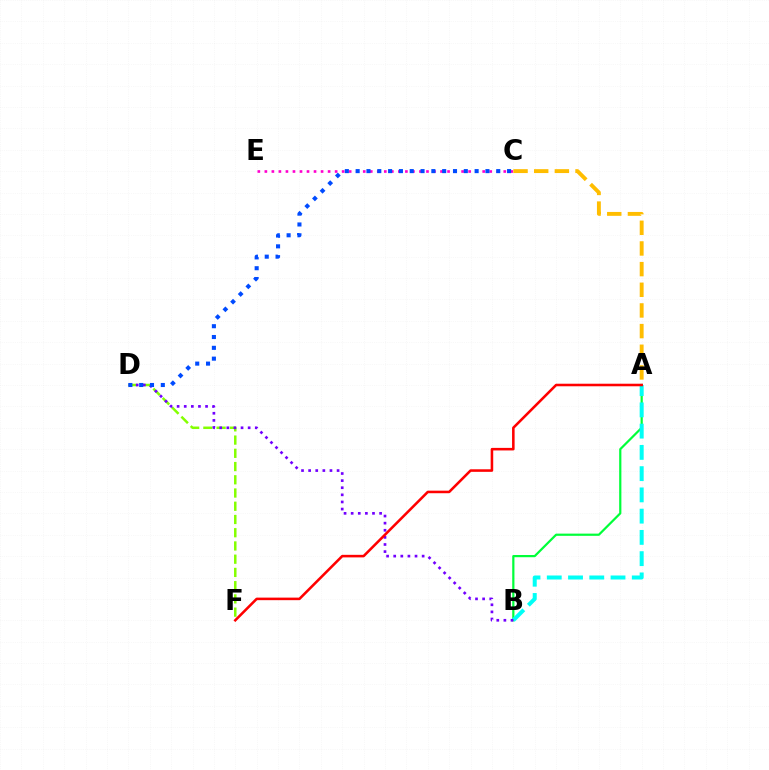{('A', 'B'): [{'color': '#00ff39', 'line_style': 'solid', 'thickness': 1.59}, {'color': '#00fff6', 'line_style': 'dashed', 'thickness': 2.89}], ('D', 'F'): [{'color': '#84ff00', 'line_style': 'dashed', 'thickness': 1.8}], ('C', 'E'): [{'color': '#ff00cf', 'line_style': 'dotted', 'thickness': 1.91}], ('B', 'D'): [{'color': '#7200ff', 'line_style': 'dotted', 'thickness': 1.93}], ('A', 'F'): [{'color': '#ff0000', 'line_style': 'solid', 'thickness': 1.84}], ('A', 'C'): [{'color': '#ffbd00', 'line_style': 'dashed', 'thickness': 2.81}], ('C', 'D'): [{'color': '#004bff', 'line_style': 'dotted', 'thickness': 2.94}]}